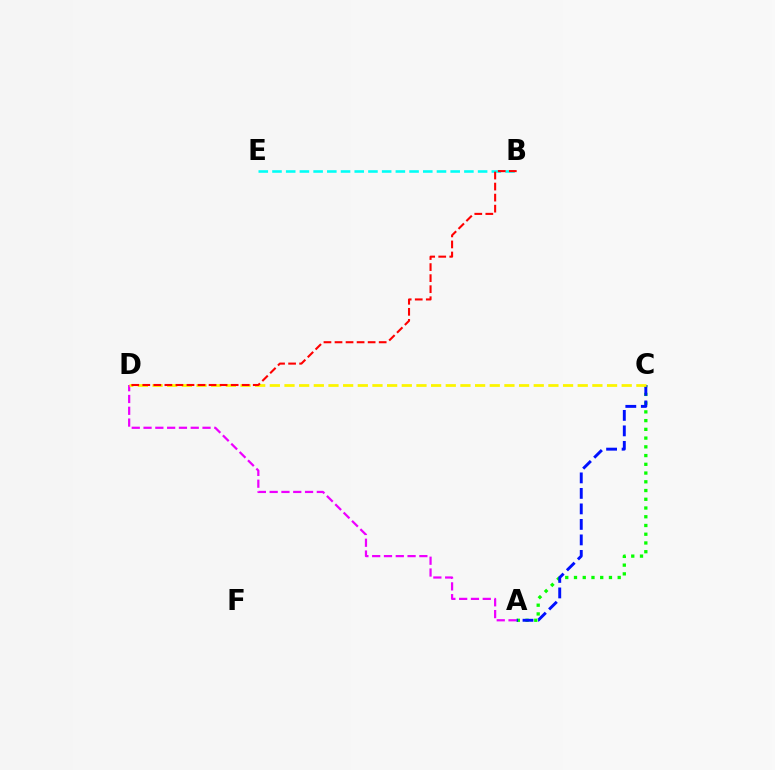{('A', 'C'): [{'color': '#08ff00', 'line_style': 'dotted', 'thickness': 2.37}, {'color': '#0010ff', 'line_style': 'dashed', 'thickness': 2.11}], ('B', 'E'): [{'color': '#00fff6', 'line_style': 'dashed', 'thickness': 1.86}], ('A', 'D'): [{'color': '#ee00ff', 'line_style': 'dashed', 'thickness': 1.6}], ('C', 'D'): [{'color': '#fcf500', 'line_style': 'dashed', 'thickness': 1.99}], ('B', 'D'): [{'color': '#ff0000', 'line_style': 'dashed', 'thickness': 1.5}]}